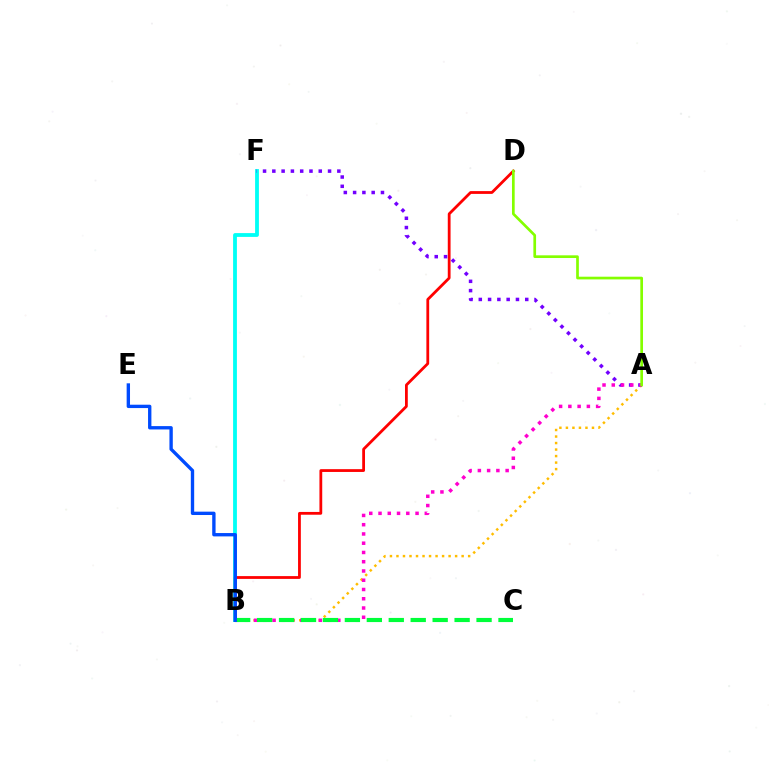{('B', 'F'): [{'color': '#00fff6', 'line_style': 'solid', 'thickness': 2.74}], ('B', 'D'): [{'color': '#ff0000', 'line_style': 'solid', 'thickness': 2.01}], ('A', 'B'): [{'color': '#ffbd00', 'line_style': 'dotted', 'thickness': 1.77}, {'color': '#ff00cf', 'line_style': 'dotted', 'thickness': 2.52}], ('A', 'F'): [{'color': '#7200ff', 'line_style': 'dotted', 'thickness': 2.52}], ('B', 'C'): [{'color': '#00ff39', 'line_style': 'dashed', 'thickness': 2.98}], ('A', 'D'): [{'color': '#84ff00', 'line_style': 'solid', 'thickness': 1.94}], ('B', 'E'): [{'color': '#004bff', 'line_style': 'solid', 'thickness': 2.41}]}